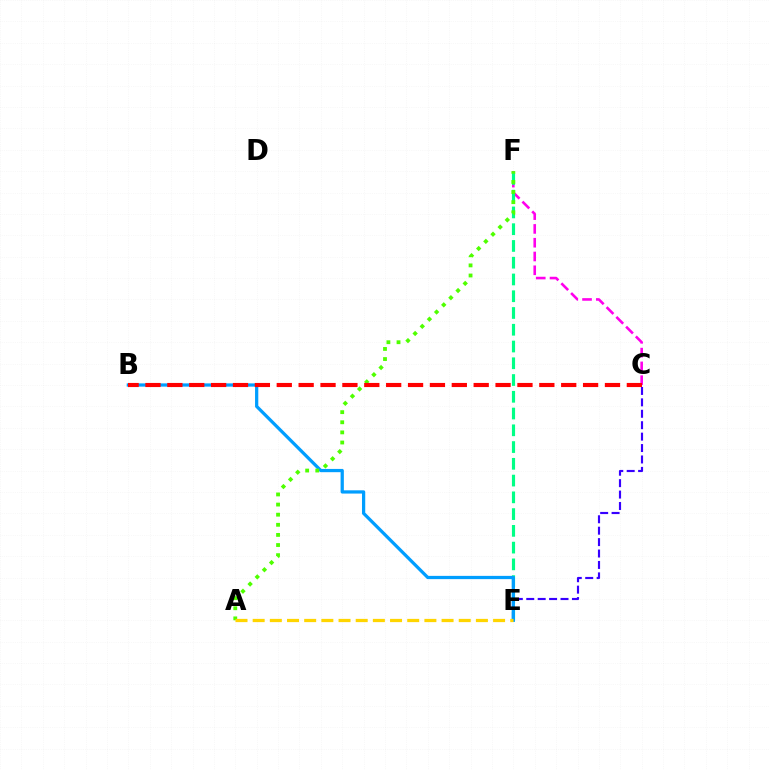{('C', 'F'): [{'color': '#ff00ed', 'line_style': 'dashed', 'thickness': 1.87}], ('E', 'F'): [{'color': '#00ff86', 'line_style': 'dashed', 'thickness': 2.28}], ('C', 'E'): [{'color': '#3700ff', 'line_style': 'dashed', 'thickness': 1.55}], ('B', 'E'): [{'color': '#009eff', 'line_style': 'solid', 'thickness': 2.34}], ('A', 'F'): [{'color': '#4fff00', 'line_style': 'dotted', 'thickness': 2.75}], ('B', 'C'): [{'color': '#ff0000', 'line_style': 'dashed', 'thickness': 2.97}], ('A', 'E'): [{'color': '#ffd500', 'line_style': 'dashed', 'thickness': 2.33}]}